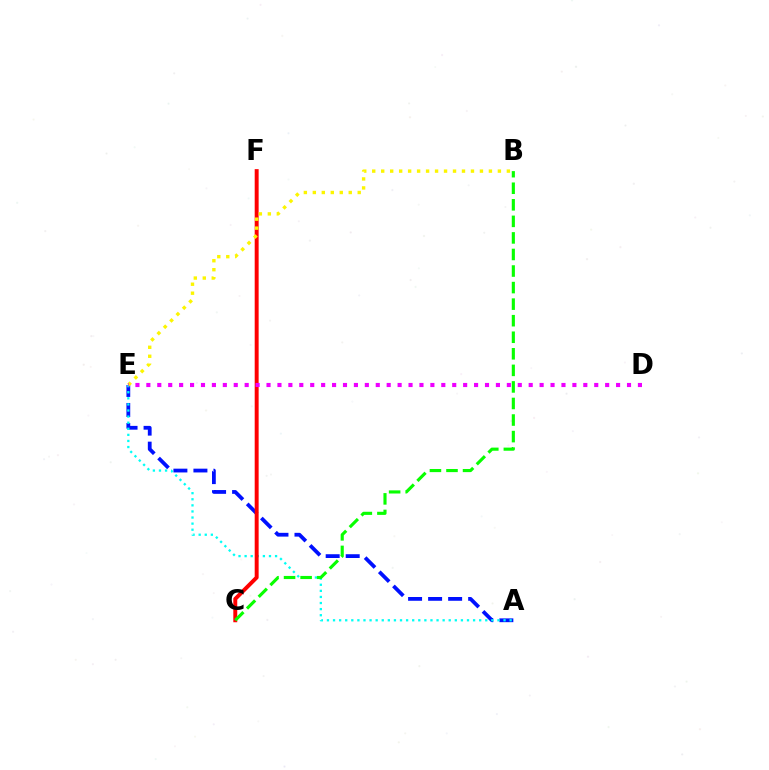{('A', 'E'): [{'color': '#0010ff', 'line_style': 'dashed', 'thickness': 2.72}, {'color': '#00fff6', 'line_style': 'dotted', 'thickness': 1.65}], ('C', 'F'): [{'color': '#ff0000', 'line_style': 'solid', 'thickness': 2.84}], ('B', 'E'): [{'color': '#fcf500', 'line_style': 'dotted', 'thickness': 2.44}], ('D', 'E'): [{'color': '#ee00ff', 'line_style': 'dotted', 'thickness': 2.97}], ('B', 'C'): [{'color': '#08ff00', 'line_style': 'dashed', 'thickness': 2.25}]}